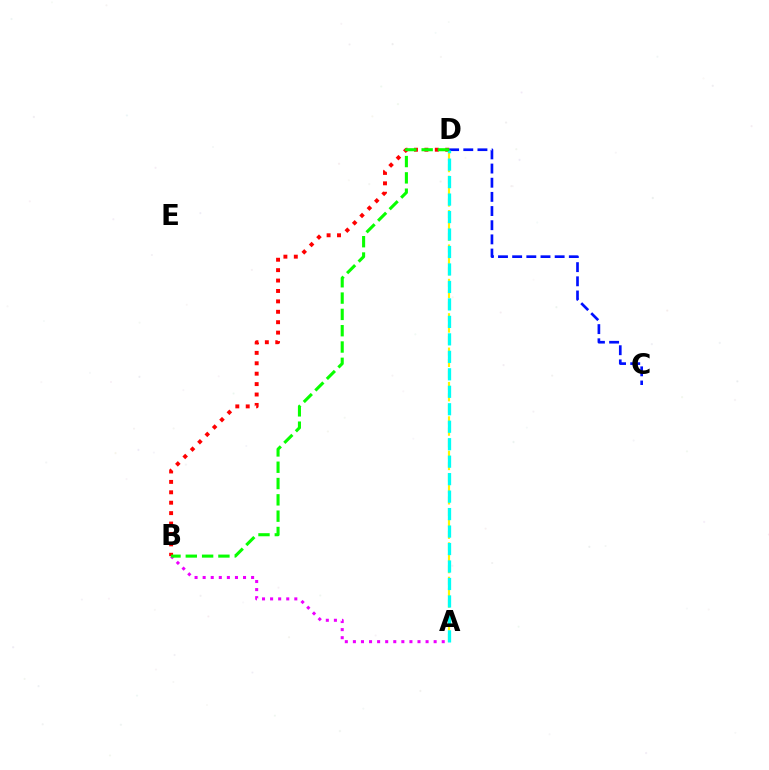{('A', 'B'): [{'color': '#ee00ff', 'line_style': 'dotted', 'thickness': 2.19}], ('A', 'D'): [{'color': '#fcf500', 'line_style': 'dashed', 'thickness': 1.56}, {'color': '#00fff6', 'line_style': 'dashed', 'thickness': 2.37}], ('C', 'D'): [{'color': '#0010ff', 'line_style': 'dashed', 'thickness': 1.92}], ('B', 'D'): [{'color': '#ff0000', 'line_style': 'dotted', 'thickness': 2.83}, {'color': '#08ff00', 'line_style': 'dashed', 'thickness': 2.22}]}